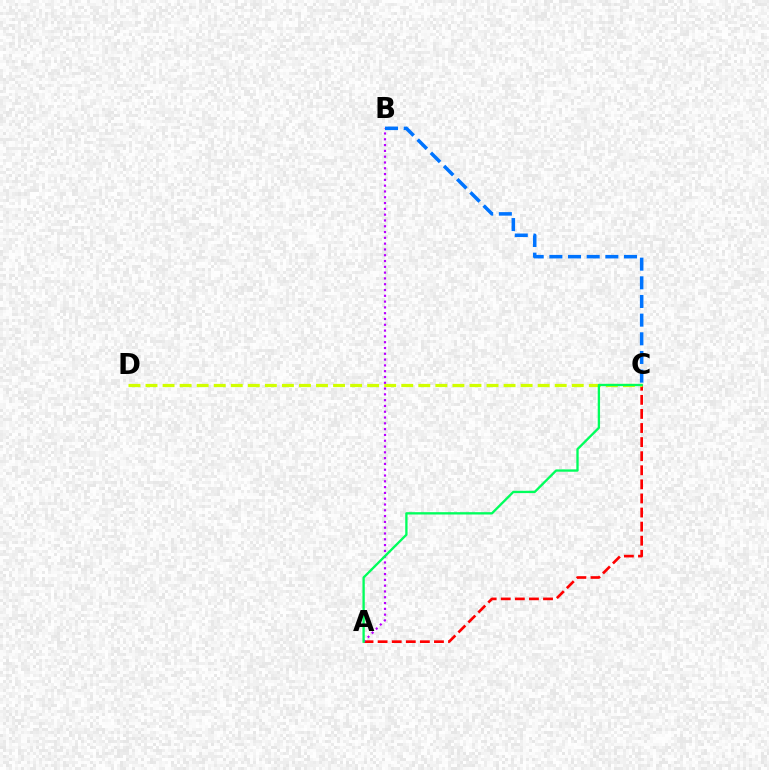{('A', 'C'): [{'color': '#ff0000', 'line_style': 'dashed', 'thickness': 1.91}, {'color': '#00ff5c', 'line_style': 'solid', 'thickness': 1.67}], ('C', 'D'): [{'color': '#d1ff00', 'line_style': 'dashed', 'thickness': 2.32}], ('A', 'B'): [{'color': '#b900ff', 'line_style': 'dotted', 'thickness': 1.58}], ('B', 'C'): [{'color': '#0074ff', 'line_style': 'dashed', 'thickness': 2.53}]}